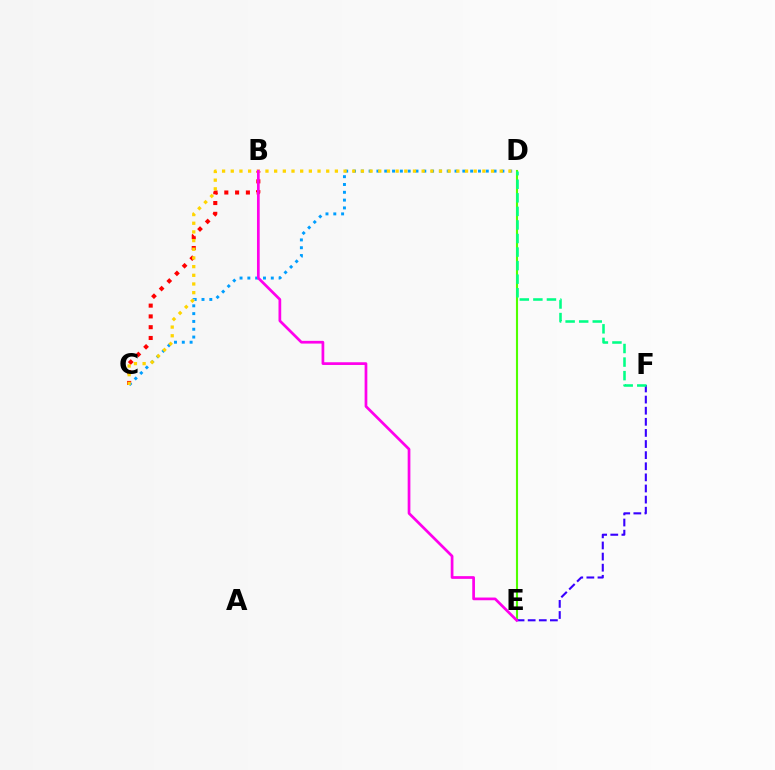{('B', 'C'): [{'color': '#ff0000', 'line_style': 'dotted', 'thickness': 2.93}], ('C', 'D'): [{'color': '#009eff', 'line_style': 'dotted', 'thickness': 2.12}, {'color': '#ffd500', 'line_style': 'dotted', 'thickness': 2.36}], ('D', 'E'): [{'color': '#4fff00', 'line_style': 'solid', 'thickness': 1.52}], ('E', 'F'): [{'color': '#3700ff', 'line_style': 'dashed', 'thickness': 1.51}], ('D', 'F'): [{'color': '#00ff86', 'line_style': 'dashed', 'thickness': 1.84}], ('B', 'E'): [{'color': '#ff00ed', 'line_style': 'solid', 'thickness': 1.96}]}